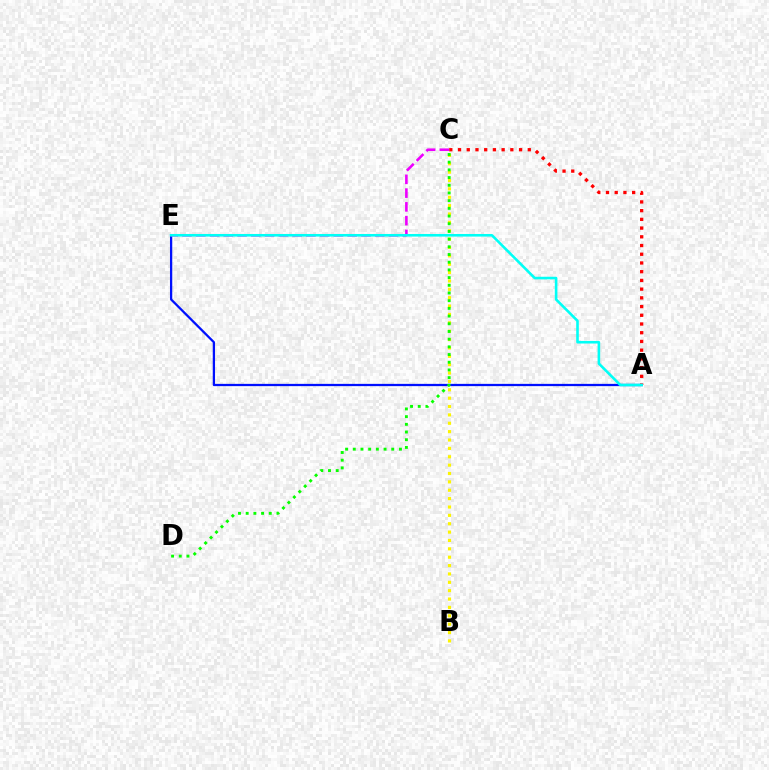{('B', 'C'): [{'color': '#fcf500', 'line_style': 'dotted', 'thickness': 2.27}], ('A', 'E'): [{'color': '#0010ff', 'line_style': 'solid', 'thickness': 1.63}, {'color': '#00fff6', 'line_style': 'solid', 'thickness': 1.87}], ('A', 'C'): [{'color': '#ff0000', 'line_style': 'dotted', 'thickness': 2.37}], ('C', 'E'): [{'color': '#ee00ff', 'line_style': 'dashed', 'thickness': 1.87}], ('C', 'D'): [{'color': '#08ff00', 'line_style': 'dotted', 'thickness': 2.09}]}